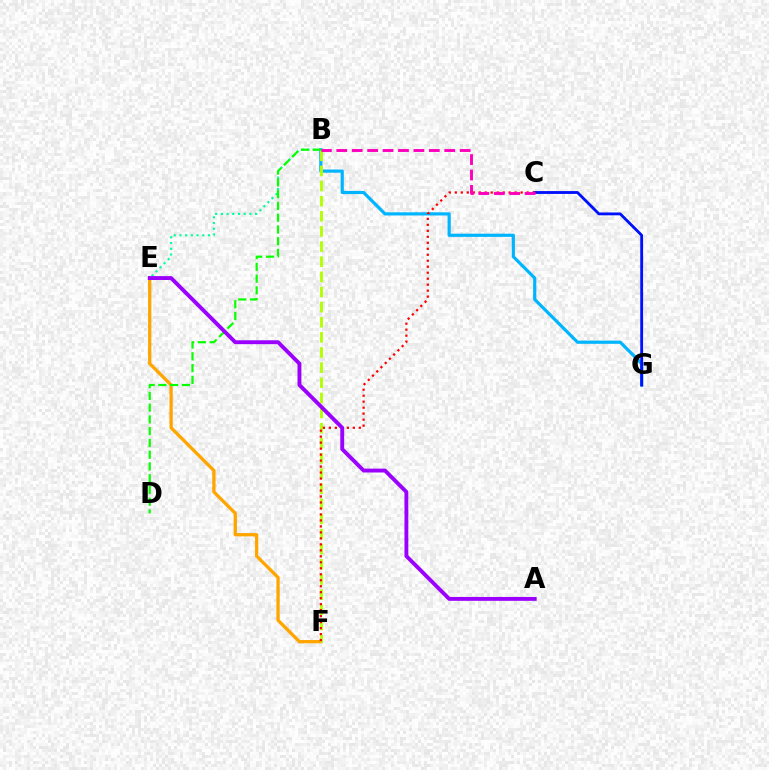{('B', 'G'): [{'color': '#00b5ff', 'line_style': 'solid', 'thickness': 2.29}], ('E', 'F'): [{'color': '#ffa500', 'line_style': 'solid', 'thickness': 2.37}], ('B', 'E'): [{'color': '#00ff9d', 'line_style': 'dotted', 'thickness': 1.55}], ('C', 'G'): [{'color': '#0010ff', 'line_style': 'solid', 'thickness': 2.05}], ('B', 'F'): [{'color': '#b3ff00', 'line_style': 'dashed', 'thickness': 2.06}], ('C', 'F'): [{'color': '#ff0000', 'line_style': 'dotted', 'thickness': 1.63}], ('B', 'D'): [{'color': '#08ff00', 'line_style': 'dashed', 'thickness': 1.6}], ('B', 'C'): [{'color': '#ff00bd', 'line_style': 'dashed', 'thickness': 2.1}], ('A', 'E'): [{'color': '#9b00ff', 'line_style': 'solid', 'thickness': 2.79}]}